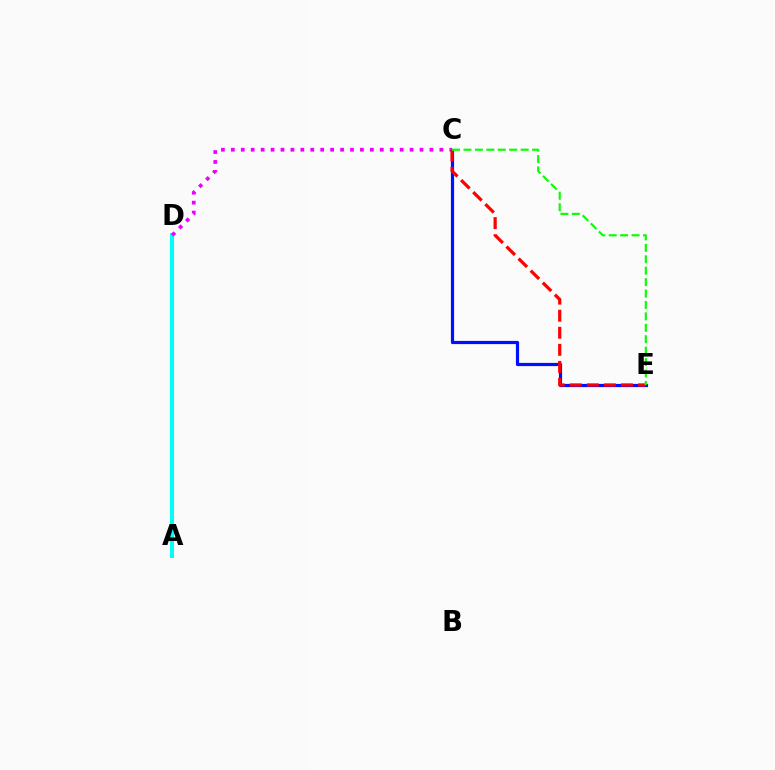{('A', 'D'): [{'color': '#fcf500', 'line_style': 'dotted', 'thickness': 2.72}, {'color': '#00fff6', 'line_style': 'solid', 'thickness': 2.9}], ('C', 'E'): [{'color': '#0010ff', 'line_style': 'solid', 'thickness': 2.3}, {'color': '#ff0000', 'line_style': 'dashed', 'thickness': 2.32}, {'color': '#08ff00', 'line_style': 'dashed', 'thickness': 1.55}], ('C', 'D'): [{'color': '#ee00ff', 'line_style': 'dotted', 'thickness': 2.7}]}